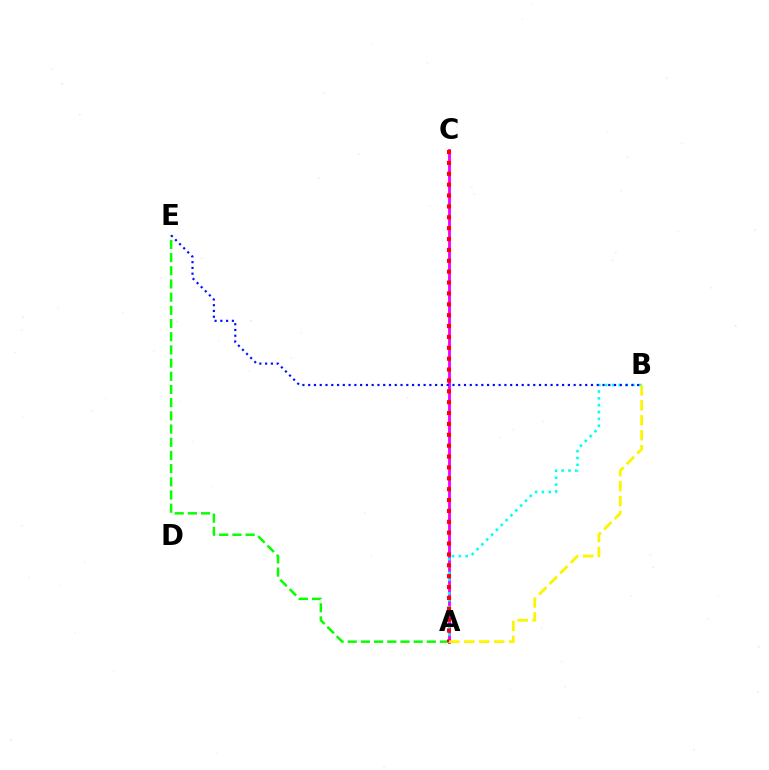{('A', 'C'): [{'color': '#ee00ff', 'line_style': 'solid', 'thickness': 2.02}, {'color': '#ff0000', 'line_style': 'dotted', 'thickness': 2.95}], ('A', 'E'): [{'color': '#08ff00', 'line_style': 'dashed', 'thickness': 1.79}], ('A', 'B'): [{'color': '#00fff6', 'line_style': 'dotted', 'thickness': 1.86}, {'color': '#fcf500', 'line_style': 'dashed', 'thickness': 2.03}], ('B', 'E'): [{'color': '#0010ff', 'line_style': 'dotted', 'thickness': 1.57}]}